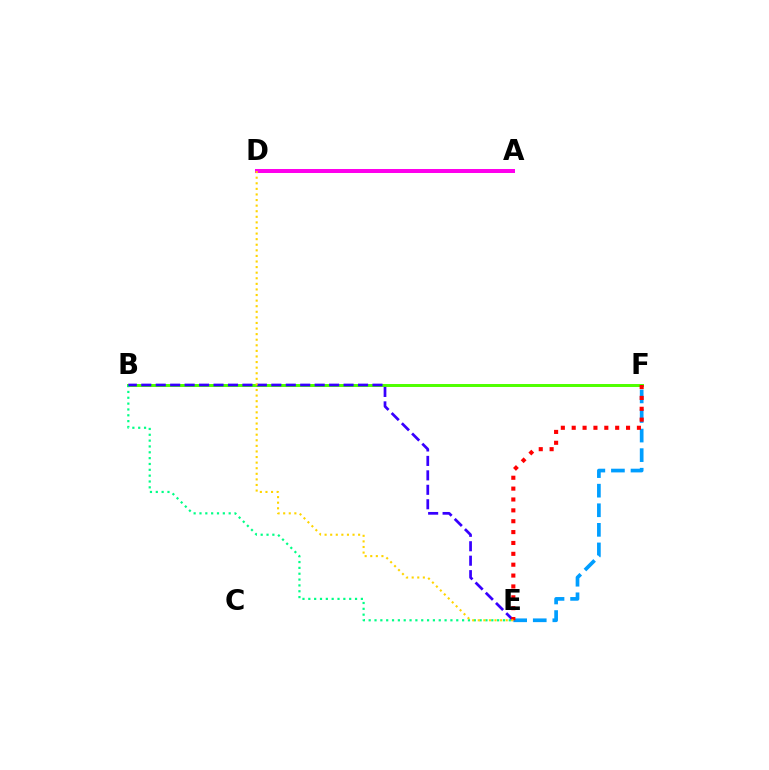{('A', 'D'): [{'color': '#ff00ed', 'line_style': 'solid', 'thickness': 2.88}], ('B', 'F'): [{'color': '#4fff00', 'line_style': 'solid', 'thickness': 2.14}], ('B', 'E'): [{'color': '#00ff86', 'line_style': 'dotted', 'thickness': 1.59}, {'color': '#3700ff', 'line_style': 'dashed', 'thickness': 1.96}], ('E', 'F'): [{'color': '#009eff', 'line_style': 'dashed', 'thickness': 2.66}, {'color': '#ff0000', 'line_style': 'dotted', 'thickness': 2.95}], ('D', 'E'): [{'color': '#ffd500', 'line_style': 'dotted', 'thickness': 1.52}]}